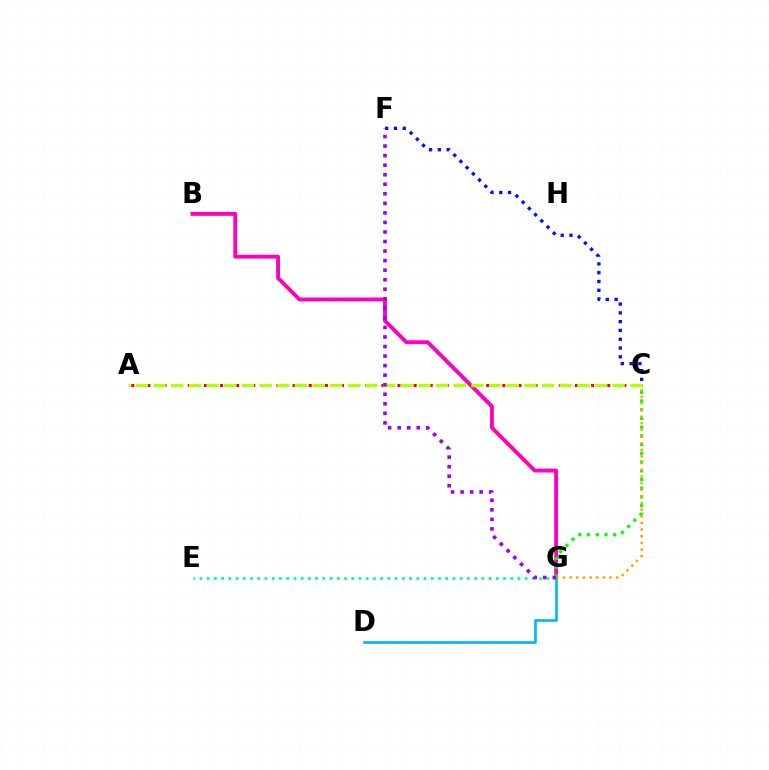{('B', 'G'): [{'color': '#ff00bd', 'line_style': 'solid', 'thickness': 2.79}], ('E', 'G'): [{'color': '#00ff9d', 'line_style': 'dotted', 'thickness': 1.96}], ('C', 'G'): [{'color': '#08ff00', 'line_style': 'dotted', 'thickness': 2.37}, {'color': '#ffa500', 'line_style': 'dotted', 'thickness': 1.81}], ('C', 'F'): [{'color': '#0010ff', 'line_style': 'dotted', 'thickness': 2.39}], ('A', 'C'): [{'color': '#ff0000', 'line_style': 'dotted', 'thickness': 2.19}, {'color': '#b3ff00', 'line_style': 'dashed', 'thickness': 2.4}], ('D', 'G'): [{'color': '#00b5ff', 'line_style': 'solid', 'thickness': 1.91}], ('F', 'G'): [{'color': '#9b00ff', 'line_style': 'dotted', 'thickness': 2.59}]}